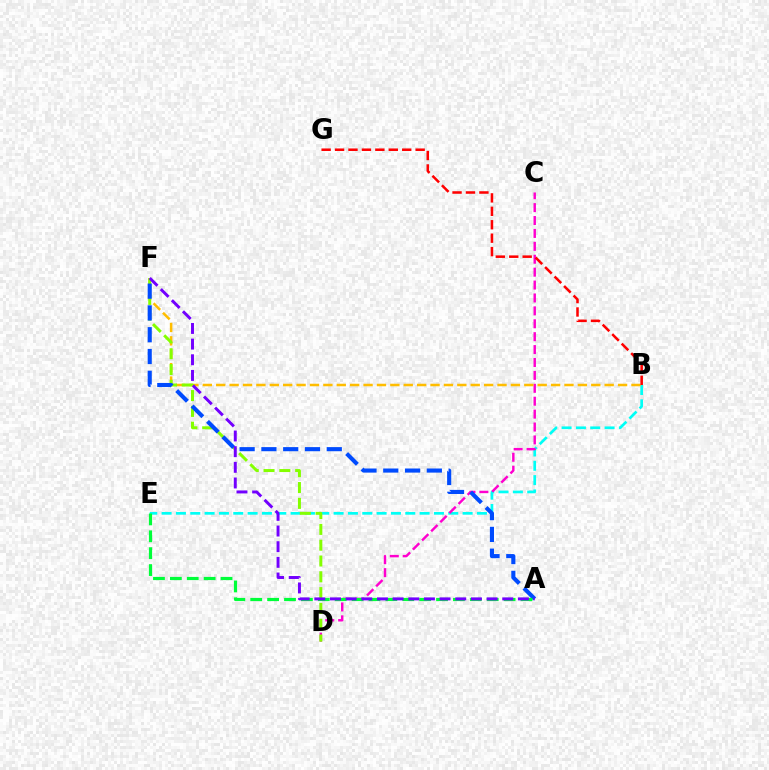{('B', 'E'): [{'color': '#00fff6', 'line_style': 'dashed', 'thickness': 1.95}], ('C', 'D'): [{'color': '#ff00cf', 'line_style': 'dashed', 'thickness': 1.75}], ('B', 'F'): [{'color': '#ffbd00', 'line_style': 'dashed', 'thickness': 1.82}], ('D', 'F'): [{'color': '#84ff00', 'line_style': 'dashed', 'thickness': 2.15}], ('A', 'F'): [{'color': '#004bff', 'line_style': 'dashed', 'thickness': 2.96}, {'color': '#7200ff', 'line_style': 'dashed', 'thickness': 2.13}], ('A', 'E'): [{'color': '#00ff39', 'line_style': 'dashed', 'thickness': 2.29}], ('B', 'G'): [{'color': '#ff0000', 'line_style': 'dashed', 'thickness': 1.82}]}